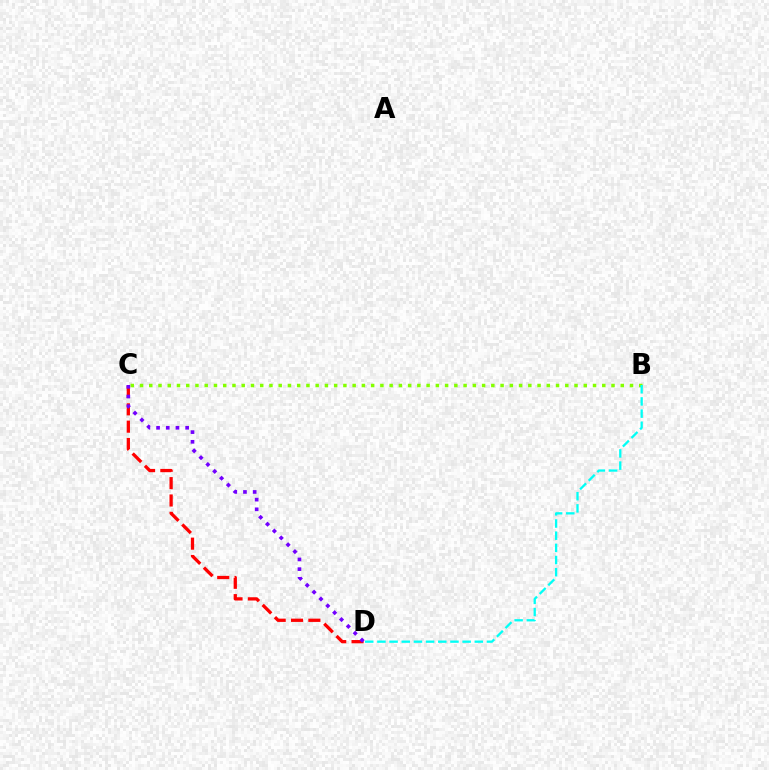{('C', 'D'): [{'color': '#ff0000', 'line_style': 'dashed', 'thickness': 2.36}, {'color': '#7200ff', 'line_style': 'dotted', 'thickness': 2.63}], ('B', 'C'): [{'color': '#84ff00', 'line_style': 'dotted', 'thickness': 2.51}], ('B', 'D'): [{'color': '#00fff6', 'line_style': 'dashed', 'thickness': 1.65}]}